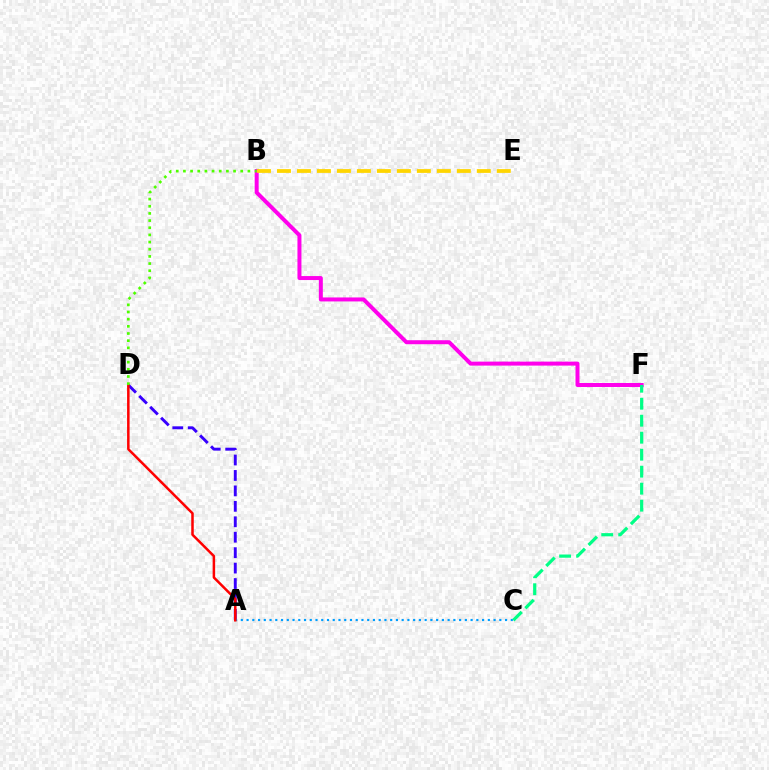{('B', 'F'): [{'color': '#ff00ed', 'line_style': 'solid', 'thickness': 2.87}], ('A', 'D'): [{'color': '#3700ff', 'line_style': 'dashed', 'thickness': 2.1}, {'color': '#ff0000', 'line_style': 'solid', 'thickness': 1.81}], ('B', 'E'): [{'color': '#ffd500', 'line_style': 'dashed', 'thickness': 2.71}], ('A', 'C'): [{'color': '#009eff', 'line_style': 'dotted', 'thickness': 1.56}], ('C', 'F'): [{'color': '#00ff86', 'line_style': 'dashed', 'thickness': 2.31}], ('B', 'D'): [{'color': '#4fff00', 'line_style': 'dotted', 'thickness': 1.95}]}